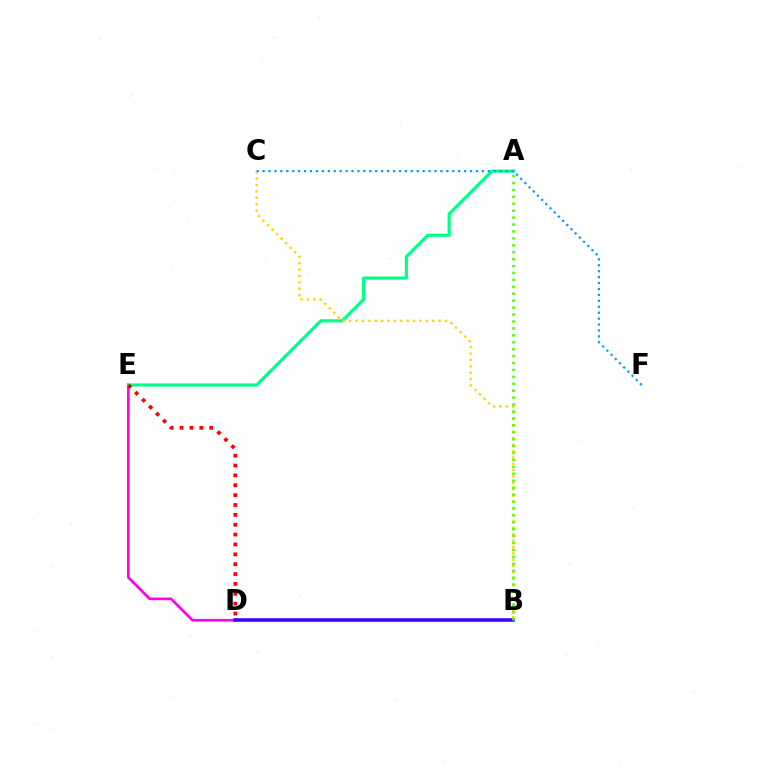{('D', 'E'): [{'color': '#ff00ed', 'line_style': 'solid', 'thickness': 1.92}, {'color': '#ff0000', 'line_style': 'dotted', 'thickness': 2.68}], ('B', 'D'): [{'color': '#3700ff', 'line_style': 'solid', 'thickness': 2.55}], ('A', 'E'): [{'color': '#00ff86', 'line_style': 'solid', 'thickness': 2.27}], ('B', 'C'): [{'color': '#ffd500', 'line_style': 'dotted', 'thickness': 1.74}], ('A', 'B'): [{'color': '#4fff00', 'line_style': 'dotted', 'thickness': 1.88}], ('C', 'F'): [{'color': '#009eff', 'line_style': 'dotted', 'thickness': 1.61}]}